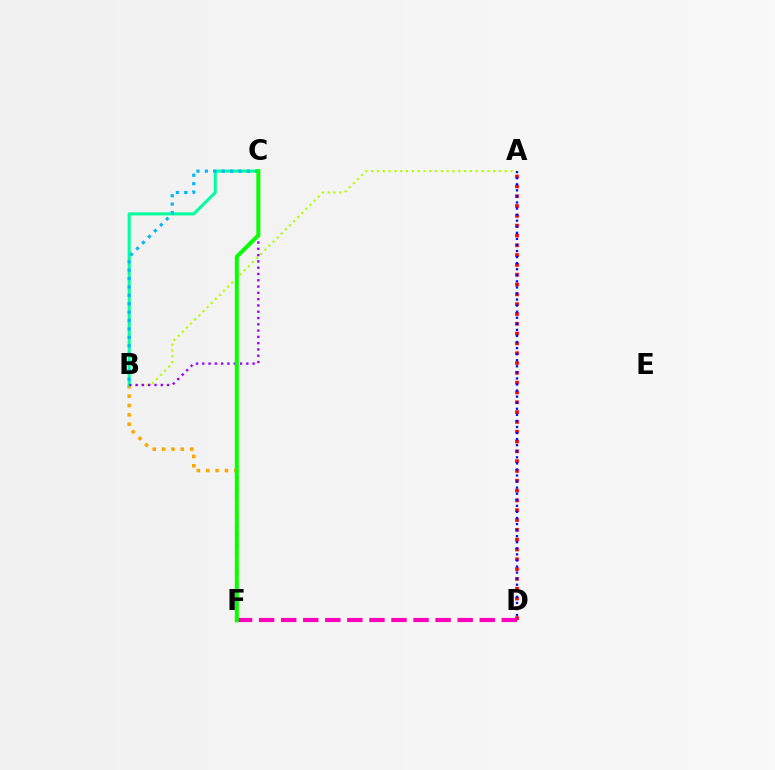{('B', 'F'): [{'color': '#ffa500', 'line_style': 'dotted', 'thickness': 2.54}], ('B', 'C'): [{'color': '#00ff9d', 'line_style': 'solid', 'thickness': 2.2}, {'color': '#9b00ff', 'line_style': 'dotted', 'thickness': 1.71}, {'color': '#00b5ff', 'line_style': 'dotted', 'thickness': 2.28}], ('A', 'D'): [{'color': '#ff0000', 'line_style': 'dotted', 'thickness': 2.67}, {'color': '#0010ff', 'line_style': 'dotted', 'thickness': 1.65}], ('A', 'B'): [{'color': '#b3ff00', 'line_style': 'dotted', 'thickness': 1.58}], ('D', 'F'): [{'color': '#ff00bd', 'line_style': 'dashed', 'thickness': 3.0}], ('C', 'F'): [{'color': '#08ff00', 'line_style': 'solid', 'thickness': 2.88}]}